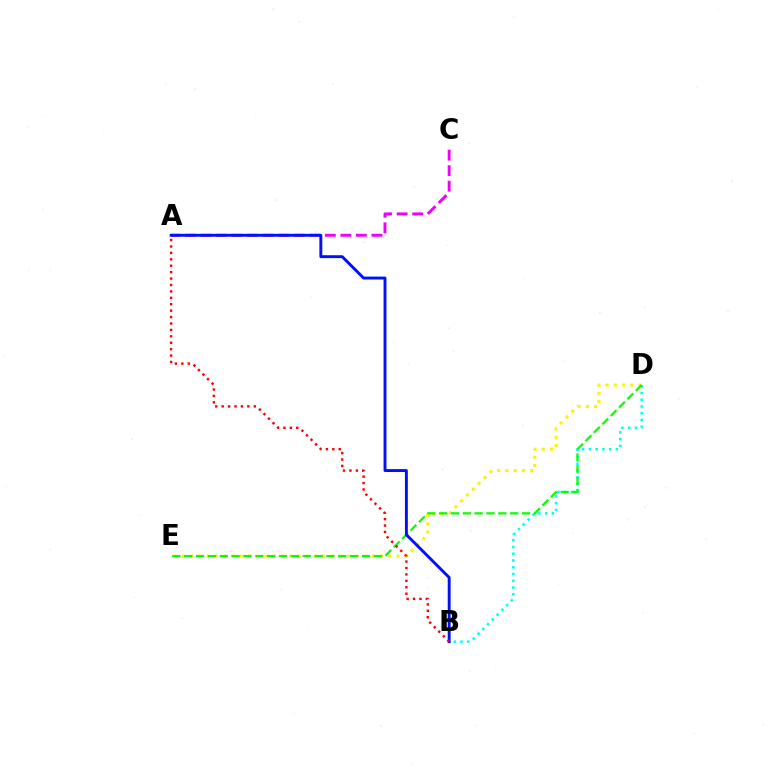{('D', 'E'): [{'color': '#fcf500', 'line_style': 'dotted', 'thickness': 2.24}, {'color': '#08ff00', 'line_style': 'dashed', 'thickness': 1.61}], ('A', 'C'): [{'color': '#ee00ff', 'line_style': 'dashed', 'thickness': 2.11}], ('B', 'D'): [{'color': '#00fff6', 'line_style': 'dotted', 'thickness': 1.83}], ('A', 'B'): [{'color': '#0010ff', 'line_style': 'solid', 'thickness': 2.1}, {'color': '#ff0000', 'line_style': 'dotted', 'thickness': 1.74}]}